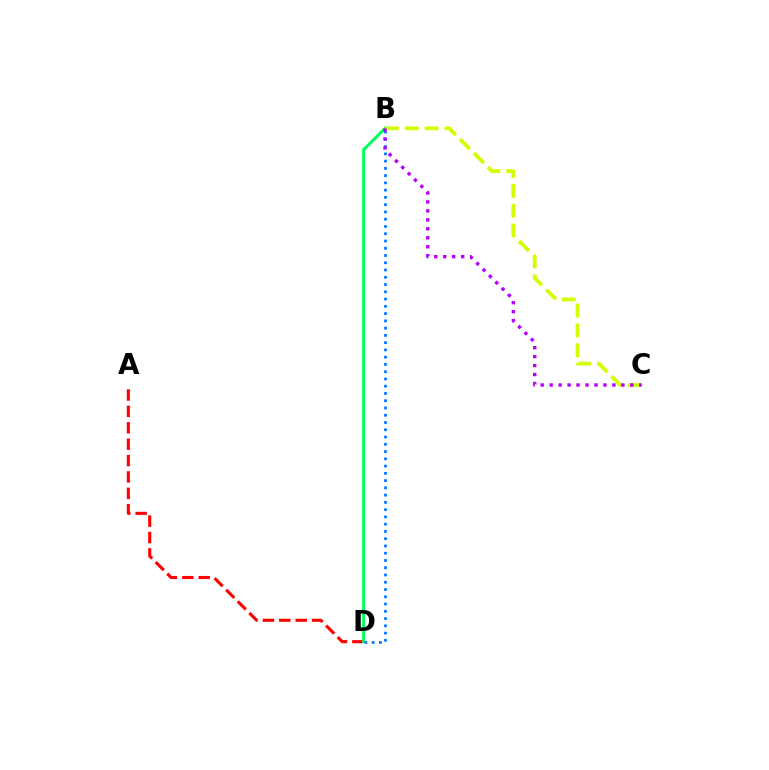{('A', 'D'): [{'color': '#ff0000', 'line_style': 'dashed', 'thickness': 2.23}], ('B', 'D'): [{'color': '#00ff5c', 'line_style': 'solid', 'thickness': 2.15}, {'color': '#0074ff', 'line_style': 'dotted', 'thickness': 1.97}], ('B', 'C'): [{'color': '#d1ff00', 'line_style': 'dashed', 'thickness': 2.7}, {'color': '#b900ff', 'line_style': 'dotted', 'thickness': 2.43}]}